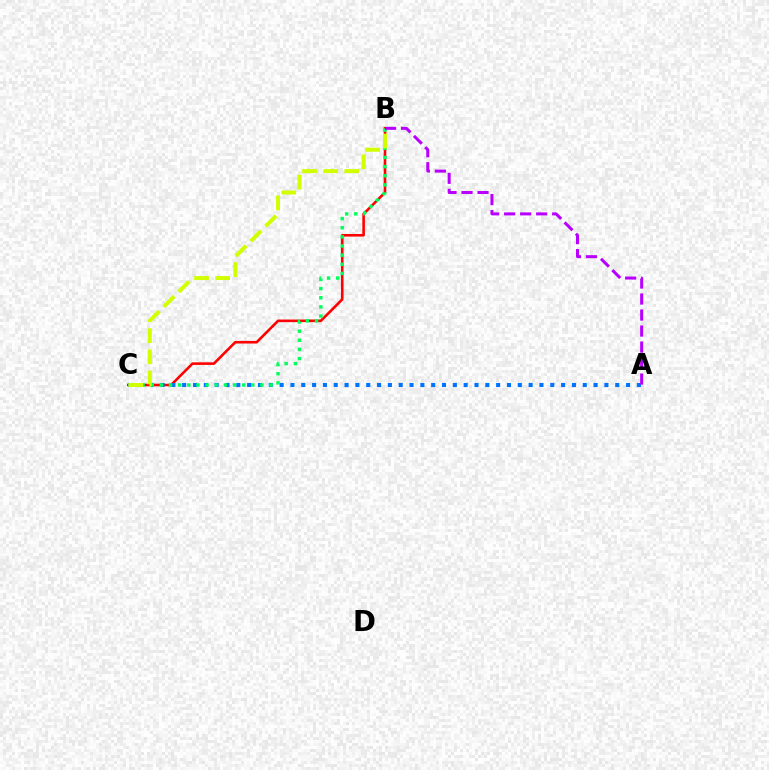{('B', 'C'): [{'color': '#ff0000', 'line_style': 'solid', 'thickness': 1.87}, {'color': '#00ff5c', 'line_style': 'dotted', 'thickness': 2.48}, {'color': '#d1ff00', 'line_style': 'dashed', 'thickness': 2.87}], ('A', 'C'): [{'color': '#0074ff', 'line_style': 'dotted', 'thickness': 2.94}], ('A', 'B'): [{'color': '#b900ff', 'line_style': 'dashed', 'thickness': 2.17}]}